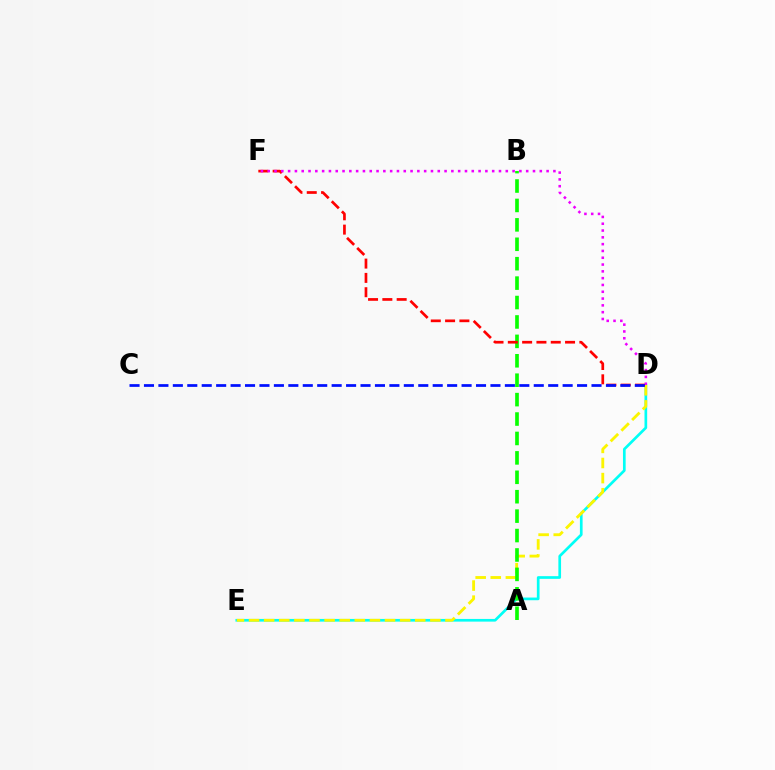{('D', 'E'): [{'color': '#00fff6', 'line_style': 'solid', 'thickness': 1.93}, {'color': '#fcf500', 'line_style': 'dashed', 'thickness': 2.05}], ('A', 'B'): [{'color': '#08ff00', 'line_style': 'dashed', 'thickness': 2.64}], ('D', 'F'): [{'color': '#ff0000', 'line_style': 'dashed', 'thickness': 1.94}, {'color': '#ee00ff', 'line_style': 'dotted', 'thickness': 1.85}], ('C', 'D'): [{'color': '#0010ff', 'line_style': 'dashed', 'thickness': 1.96}]}